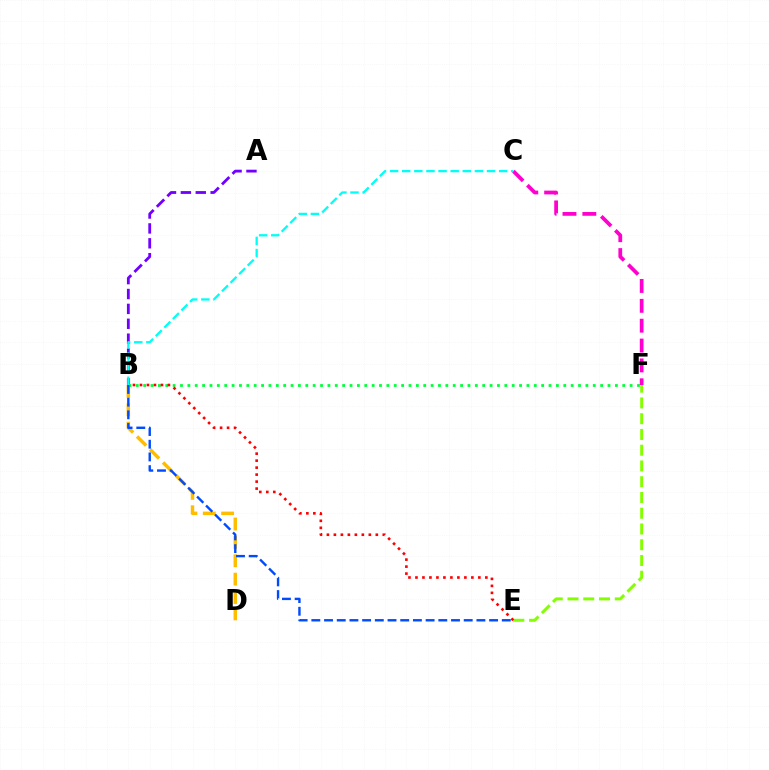{('B', 'D'): [{'color': '#ffbd00', 'line_style': 'dashed', 'thickness': 2.49}], ('A', 'B'): [{'color': '#7200ff', 'line_style': 'dashed', 'thickness': 2.02}], ('E', 'F'): [{'color': '#84ff00', 'line_style': 'dashed', 'thickness': 2.14}], ('B', 'F'): [{'color': '#00ff39', 'line_style': 'dotted', 'thickness': 2.0}], ('C', 'F'): [{'color': '#ff00cf', 'line_style': 'dashed', 'thickness': 2.7}], ('B', 'E'): [{'color': '#ff0000', 'line_style': 'dotted', 'thickness': 1.9}, {'color': '#004bff', 'line_style': 'dashed', 'thickness': 1.72}], ('B', 'C'): [{'color': '#00fff6', 'line_style': 'dashed', 'thickness': 1.65}]}